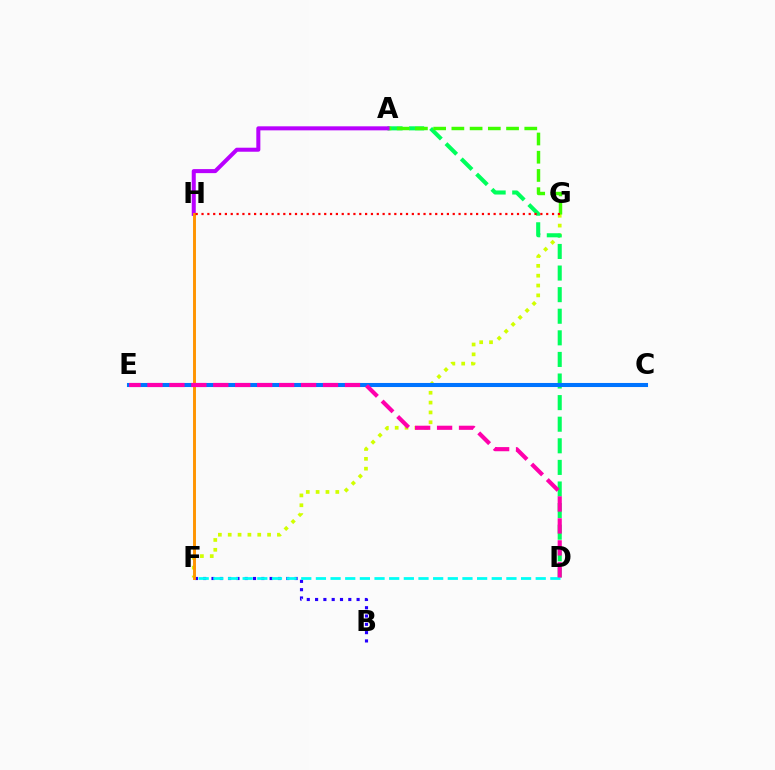{('F', 'G'): [{'color': '#d1ff00', 'line_style': 'dotted', 'thickness': 2.67}], ('B', 'F'): [{'color': '#2500ff', 'line_style': 'dotted', 'thickness': 2.26}], ('A', 'D'): [{'color': '#00ff5c', 'line_style': 'dashed', 'thickness': 2.93}], ('A', 'G'): [{'color': '#3dff00', 'line_style': 'dashed', 'thickness': 2.48}], ('A', 'H'): [{'color': '#b900ff', 'line_style': 'solid', 'thickness': 2.9}], ('C', 'E'): [{'color': '#0074ff', 'line_style': 'solid', 'thickness': 2.92}], ('F', 'H'): [{'color': '#ff9400', 'line_style': 'solid', 'thickness': 2.11}], ('D', 'F'): [{'color': '#00fff6', 'line_style': 'dashed', 'thickness': 1.99}], ('D', 'E'): [{'color': '#ff00ac', 'line_style': 'dashed', 'thickness': 2.98}], ('G', 'H'): [{'color': '#ff0000', 'line_style': 'dotted', 'thickness': 1.59}]}